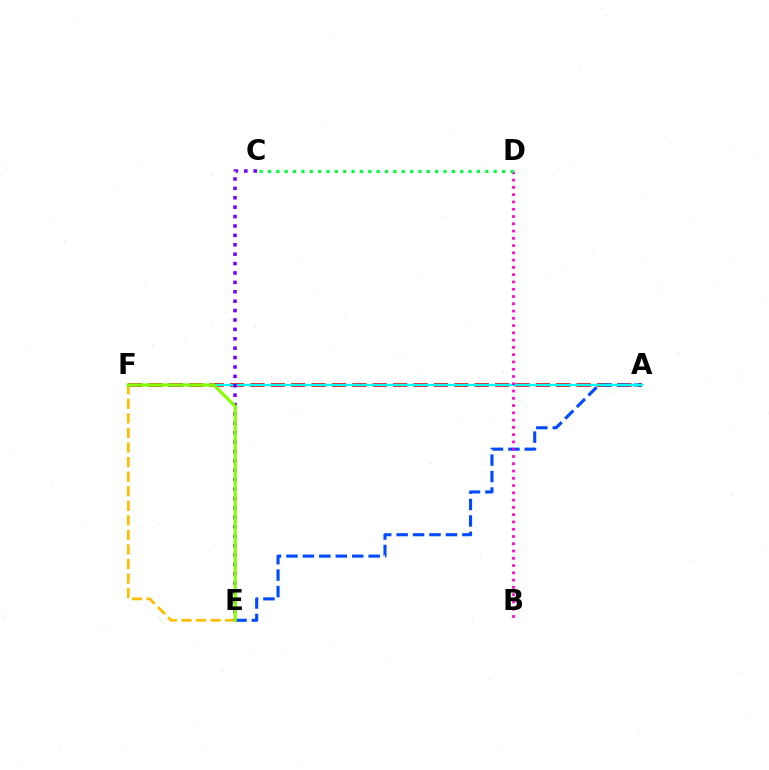{('A', 'F'): [{'color': '#ff0000', 'line_style': 'dashed', 'thickness': 2.77}, {'color': '#00fff6', 'line_style': 'solid', 'thickness': 1.71}], ('A', 'E'): [{'color': '#004bff', 'line_style': 'dashed', 'thickness': 2.23}], ('E', 'F'): [{'color': '#ffbd00', 'line_style': 'dashed', 'thickness': 1.98}, {'color': '#84ff00', 'line_style': 'solid', 'thickness': 2.24}], ('B', 'D'): [{'color': '#ff00cf', 'line_style': 'dotted', 'thickness': 1.98}], ('C', 'D'): [{'color': '#00ff39', 'line_style': 'dotted', 'thickness': 2.27}], ('C', 'E'): [{'color': '#7200ff', 'line_style': 'dotted', 'thickness': 2.55}]}